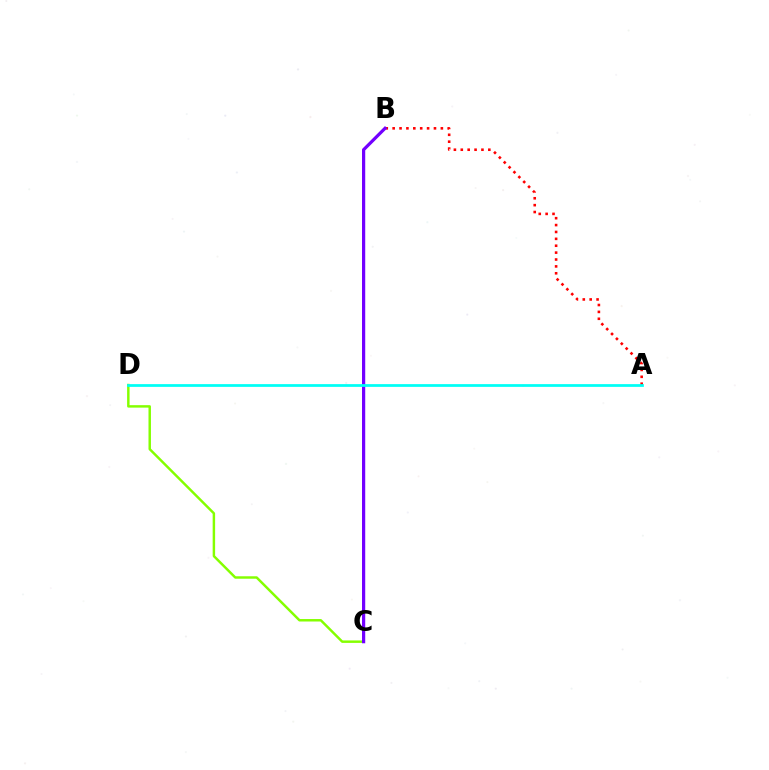{('C', 'D'): [{'color': '#84ff00', 'line_style': 'solid', 'thickness': 1.77}], ('A', 'B'): [{'color': '#ff0000', 'line_style': 'dotted', 'thickness': 1.87}], ('B', 'C'): [{'color': '#7200ff', 'line_style': 'solid', 'thickness': 2.32}], ('A', 'D'): [{'color': '#00fff6', 'line_style': 'solid', 'thickness': 1.98}]}